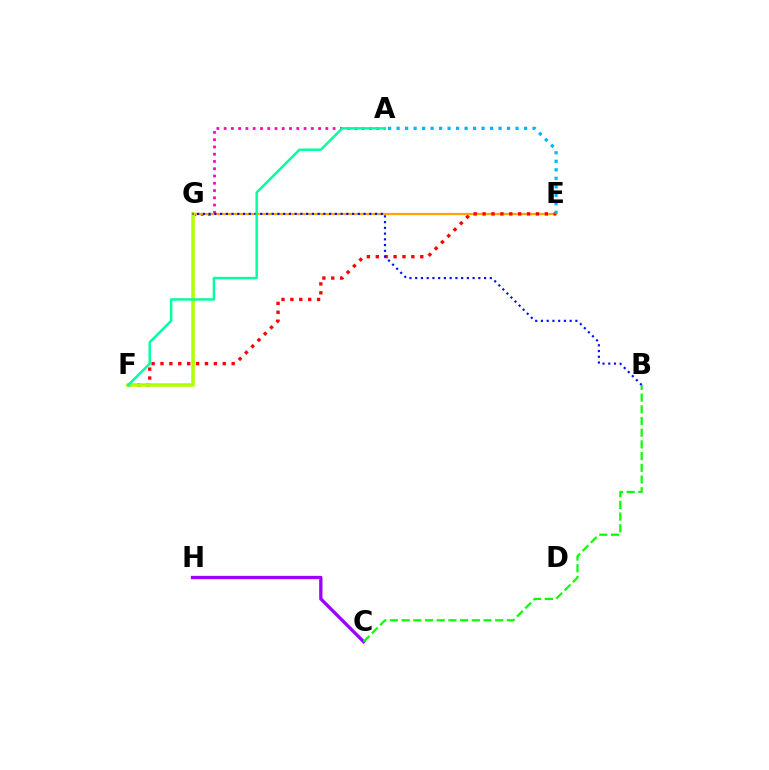{('A', 'G'): [{'color': '#ff00bd', 'line_style': 'dotted', 'thickness': 1.97}], ('E', 'G'): [{'color': '#ffa500', 'line_style': 'solid', 'thickness': 1.61}], ('E', 'F'): [{'color': '#ff0000', 'line_style': 'dotted', 'thickness': 2.42}], ('C', 'H'): [{'color': '#9b00ff', 'line_style': 'solid', 'thickness': 2.39}], ('A', 'E'): [{'color': '#00b5ff', 'line_style': 'dotted', 'thickness': 2.31}], ('F', 'G'): [{'color': '#b3ff00', 'line_style': 'solid', 'thickness': 2.58}], ('B', 'G'): [{'color': '#0010ff', 'line_style': 'dotted', 'thickness': 1.56}], ('B', 'C'): [{'color': '#08ff00', 'line_style': 'dashed', 'thickness': 1.59}], ('A', 'F'): [{'color': '#00ff9d', 'line_style': 'solid', 'thickness': 1.77}]}